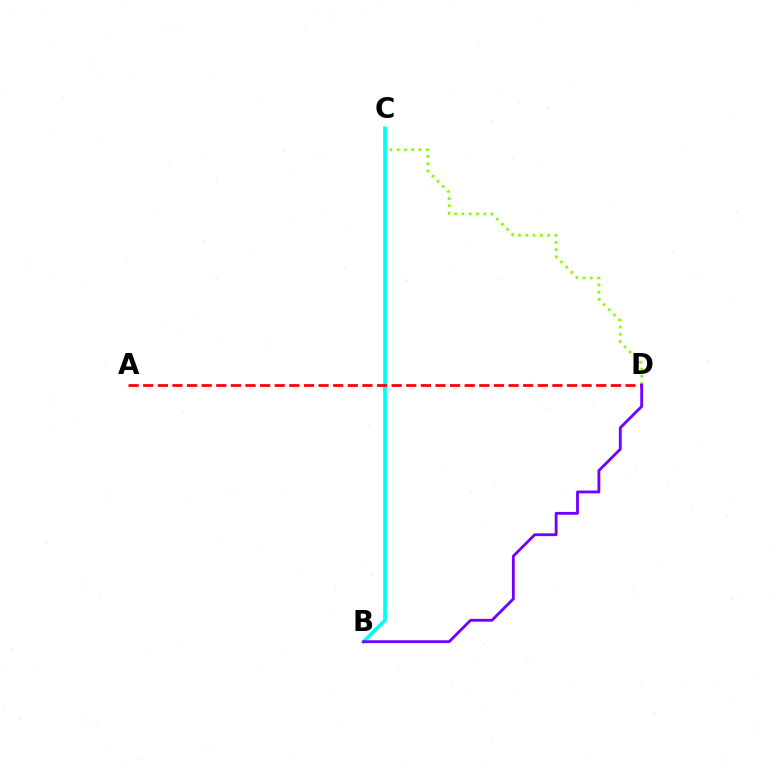{('C', 'D'): [{'color': '#84ff00', 'line_style': 'dotted', 'thickness': 1.98}], ('B', 'C'): [{'color': '#00fff6', 'line_style': 'solid', 'thickness': 2.71}], ('A', 'D'): [{'color': '#ff0000', 'line_style': 'dashed', 'thickness': 1.99}], ('B', 'D'): [{'color': '#7200ff', 'line_style': 'solid', 'thickness': 2.03}]}